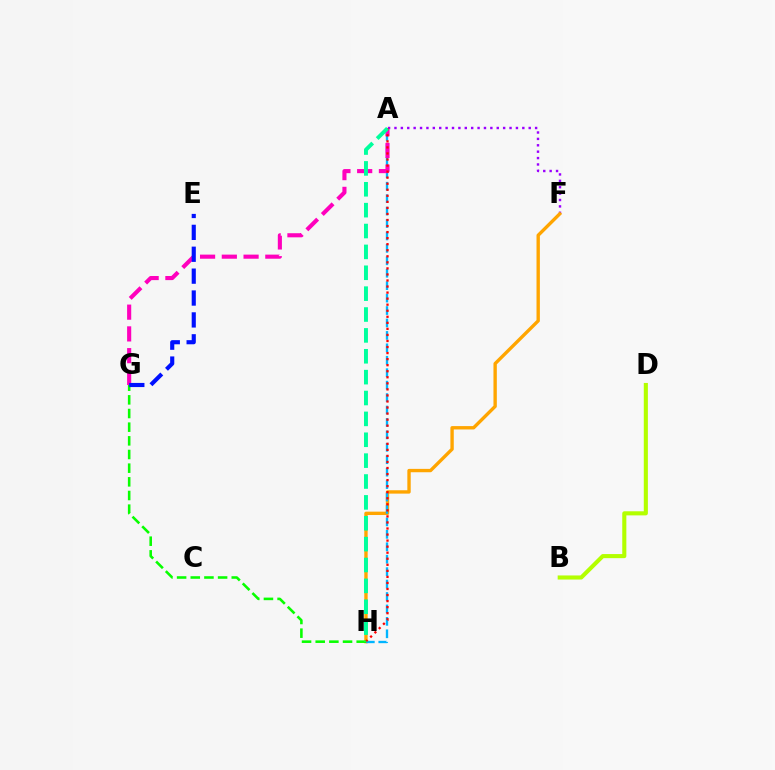{('A', 'F'): [{'color': '#9b00ff', 'line_style': 'dotted', 'thickness': 1.74}], ('F', 'H'): [{'color': '#ffa500', 'line_style': 'solid', 'thickness': 2.42}], ('A', 'H'): [{'color': '#00b5ff', 'line_style': 'dashed', 'thickness': 1.69}, {'color': '#ff0000', 'line_style': 'dotted', 'thickness': 1.64}, {'color': '#00ff9d', 'line_style': 'dashed', 'thickness': 2.84}], ('A', 'G'): [{'color': '#ff00bd', 'line_style': 'dashed', 'thickness': 2.95}], ('G', 'H'): [{'color': '#08ff00', 'line_style': 'dashed', 'thickness': 1.86}], ('B', 'D'): [{'color': '#b3ff00', 'line_style': 'solid', 'thickness': 2.95}], ('E', 'G'): [{'color': '#0010ff', 'line_style': 'dashed', 'thickness': 2.97}]}